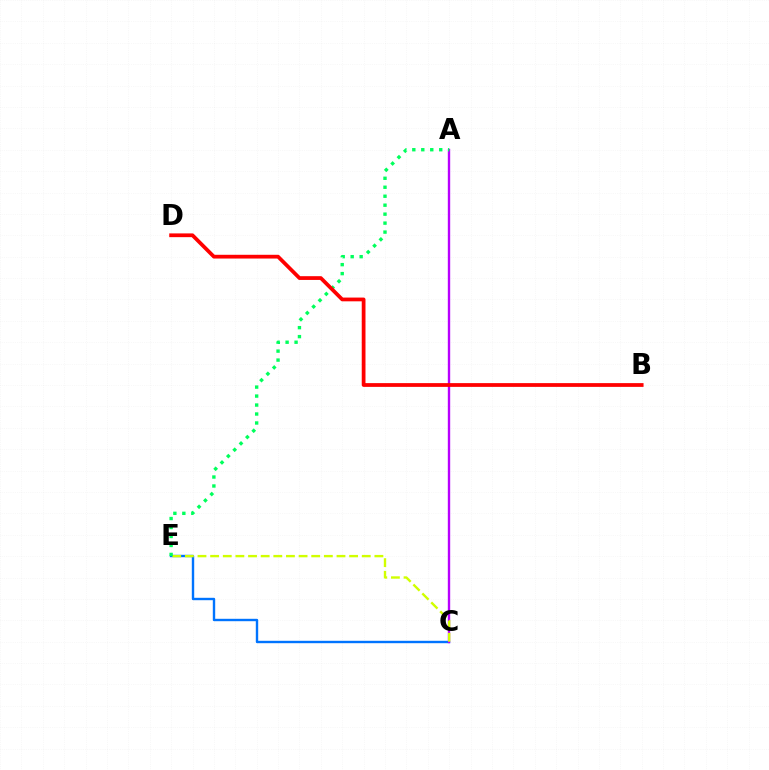{('C', 'E'): [{'color': '#0074ff', 'line_style': 'solid', 'thickness': 1.73}, {'color': '#d1ff00', 'line_style': 'dashed', 'thickness': 1.72}], ('A', 'C'): [{'color': '#b900ff', 'line_style': 'solid', 'thickness': 1.71}], ('A', 'E'): [{'color': '#00ff5c', 'line_style': 'dotted', 'thickness': 2.44}], ('B', 'D'): [{'color': '#ff0000', 'line_style': 'solid', 'thickness': 2.7}]}